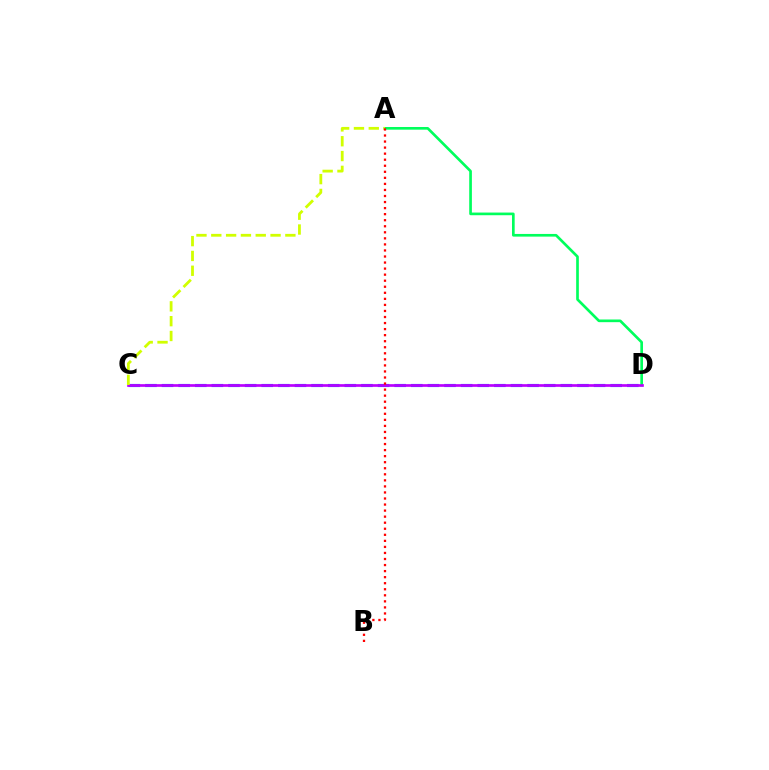{('C', 'D'): [{'color': '#0074ff', 'line_style': 'dashed', 'thickness': 2.26}, {'color': '#b900ff', 'line_style': 'solid', 'thickness': 1.93}], ('A', 'D'): [{'color': '#00ff5c', 'line_style': 'solid', 'thickness': 1.92}], ('A', 'C'): [{'color': '#d1ff00', 'line_style': 'dashed', 'thickness': 2.01}], ('A', 'B'): [{'color': '#ff0000', 'line_style': 'dotted', 'thickness': 1.64}]}